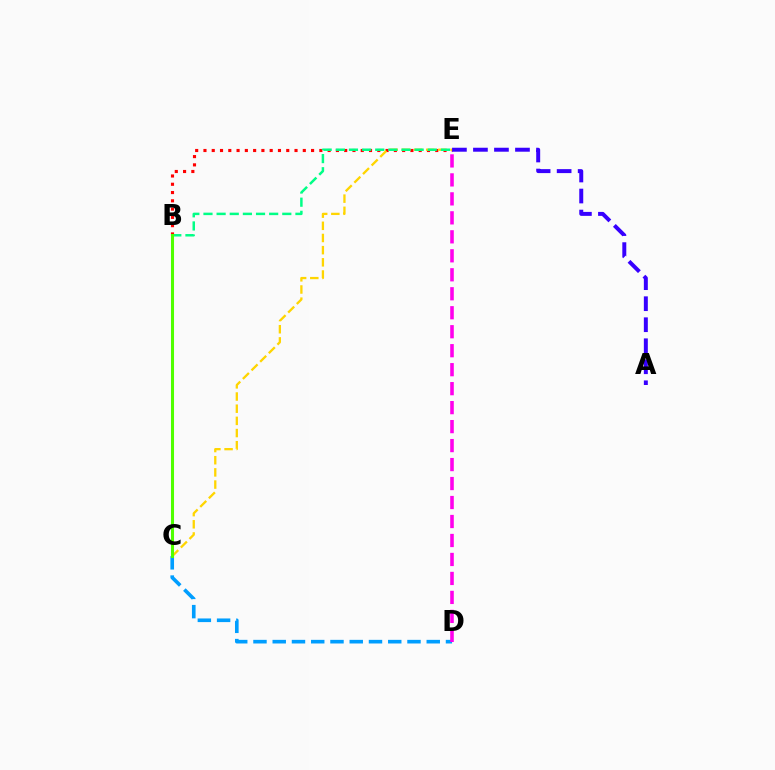{('B', 'E'): [{'color': '#ff0000', 'line_style': 'dotted', 'thickness': 2.25}, {'color': '#00ff86', 'line_style': 'dashed', 'thickness': 1.78}], ('C', 'E'): [{'color': '#ffd500', 'line_style': 'dashed', 'thickness': 1.65}], ('C', 'D'): [{'color': '#009eff', 'line_style': 'dashed', 'thickness': 2.62}], ('D', 'E'): [{'color': '#ff00ed', 'line_style': 'dashed', 'thickness': 2.58}], ('B', 'C'): [{'color': '#4fff00', 'line_style': 'solid', 'thickness': 2.2}], ('A', 'E'): [{'color': '#3700ff', 'line_style': 'dashed', 'thickness': 2.86}]}